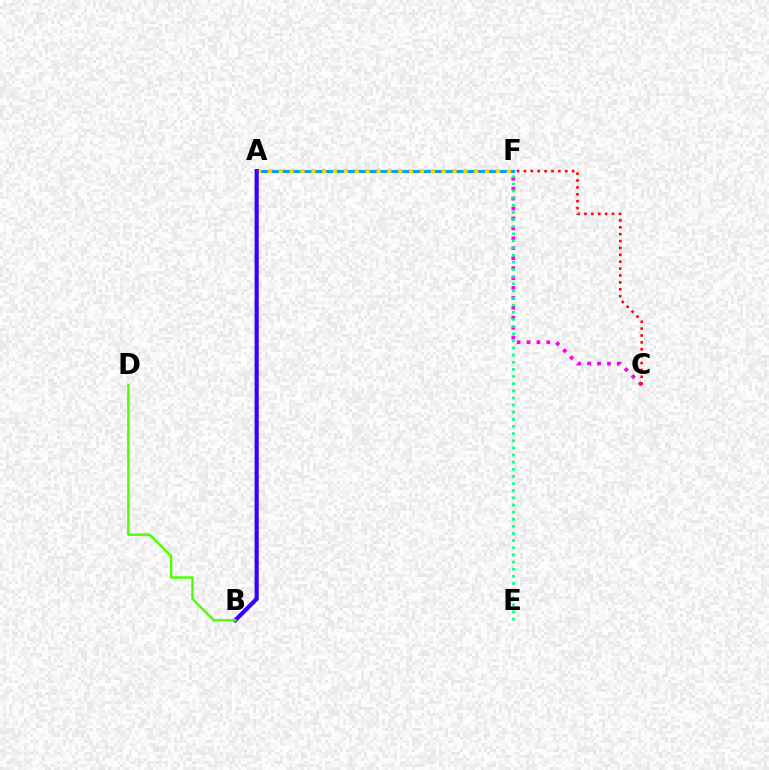{('A', 'F'): [{'color': '#009eff', 'line_style': 'solid', 'thickness': 2.18}, {'color': '#ffd500', 'line_style': 'dotted', 'thickness': 2.95}], ('C', 'F'): [{'color': '#ff00ed', 'line_style': 'dotted', 'thickness': 2.7}, {'color': '#ff0000', 'line_style': 'dotted', 'thickness': 1.87}], ('A', 'B'): [{'color': '#3700ff', 'line_style': 'solid', 'thickness': 2.99}], ('E', 'F'): [{'color': '#00ff86', 'line_style': 'dotted', 'thickness': 1.94}], ('B', 'D'): [{'color': '#4fff00', 'line_style': 'solid', 'thickness': 1.74}]}